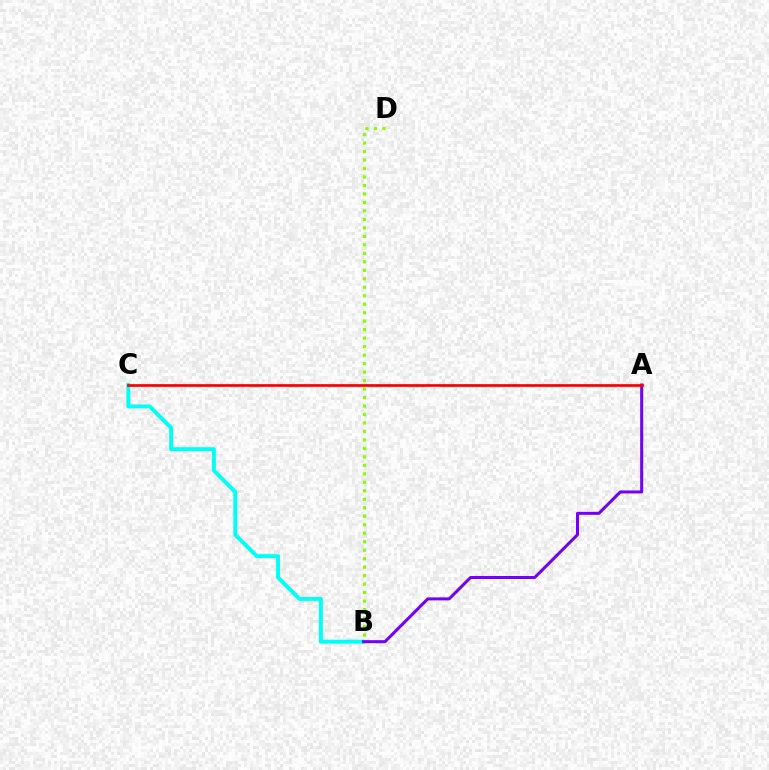{('B', 'C'): [{'color': '#00fff6', 'line_style': 'solid', 'thickness': 2.82}], ('B', 'D'): [{'color': '#84ff00', 'line_style': 'dotted', 'thickness': 2.3}], ('A', 'B'): [{'color': '#7200ff', 'line_style': 'solid', 'thickness': 2.17}], ('A', 'C'): [{'color': '#ff0000', 'line_style': 'solid', 'thickness': 1.96}]}